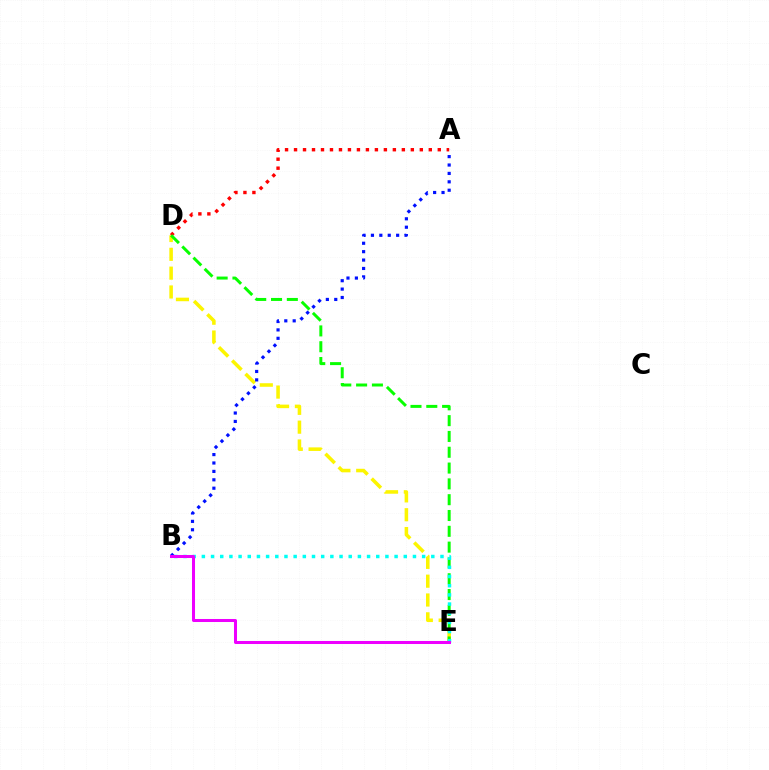{('D', 'E'): [{'color': '#fcf500', 'line_style': 'dashed', 'thickness': 2.56}, {'color': '#08ff00', 'line_style': 'dashed', 'thickness': 2.15}], ('A', 'B'): [{'color': '#0010ff', 'line_style': 'dotted', 'thickness': 2.28}], ('A', 'D'): [{'color': '#ff0000', 'line_style': 'dotted', 'thickness': 2.44}], ('B', 'E'): [{'color': '#00fff6', 'line_style': 'dotted', 'thickness': 2.49}, {'color': '#ee00ff', 'line_style': 'solid', 'thickness': 2.17}]}